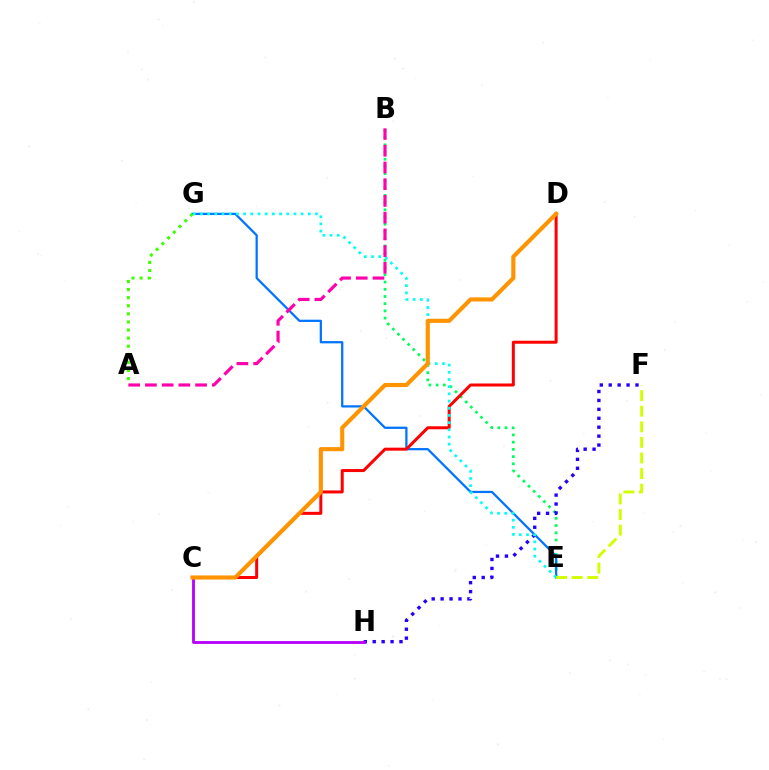{('B', 'E'): [{'color': '#00ff5c', 'line_style': 'dotted', 'thickness': 1.96}], ('F', 'H'): [{'color': '#2500ff', 'line_style': 'dotted', 'thickness': 2.42}], ('C', 'H'): [{'color': '#b900ff', 'line_style': 'solid', 'thickness': 2.04}], ('E', 'G'): [{'color': '#0074ff', 'line_style': 'solid', 'thickness': 1.62}, {'color': '#00fff6', 'line_style': 'dotted', 'thickness': 1.95}], ('C', 'D'): [{'color': '#ff0000', 'line_style': 'solid', 'thickness': 2.16}, {'color': '#ff9400', 'line_style': 'solid', 'thickness': 2.97}], ('A', 'G'): [{'color': '#3dff00', 'line_style': 'dotted', 'thickness': 2.2}], ('A', 'B'): [{'color': '#ff00ac', 'line_style': 'dashed', 'thickness': 2.27}], ('E', 'F'): [{'color': '#d1ff00', 'line_style': 'dashed', 'thickness': 2.12}]}